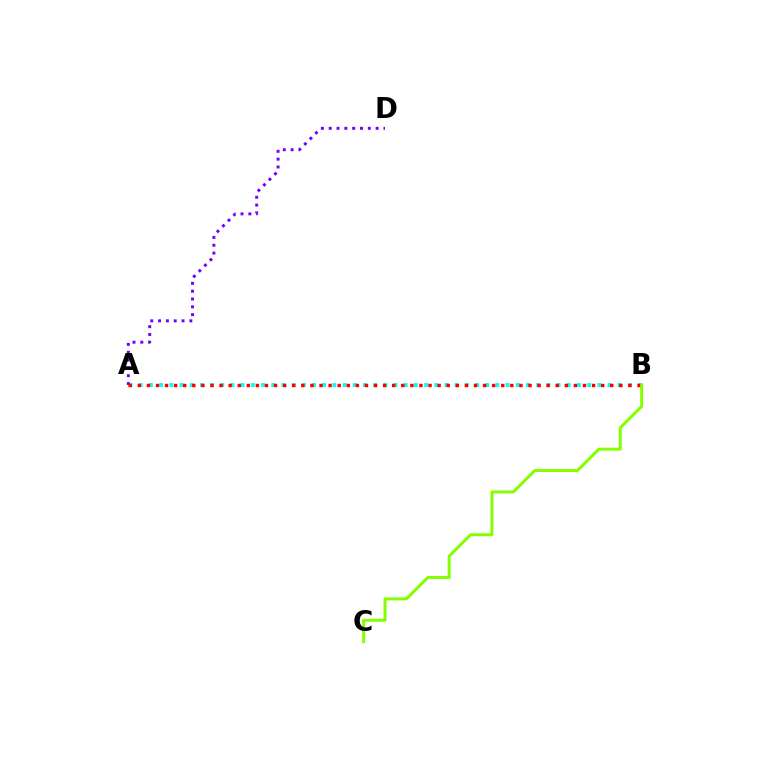{('A', 'B'): [{'color': '#00fff6', 'line_style': 'dotted', 'thickness': 2.77}, {'color': '#ff0000', 'line_style': 'dotted', 'thickness': 2.47}], ('A', 'D'): [{'color': '#7200ff', 'line_style': 'dotted', 'thickness': 2.13}], ('B', 'C'): [{'color': '#84ff00', 'line_style': 'solid', 'thickness': 2.15}]}